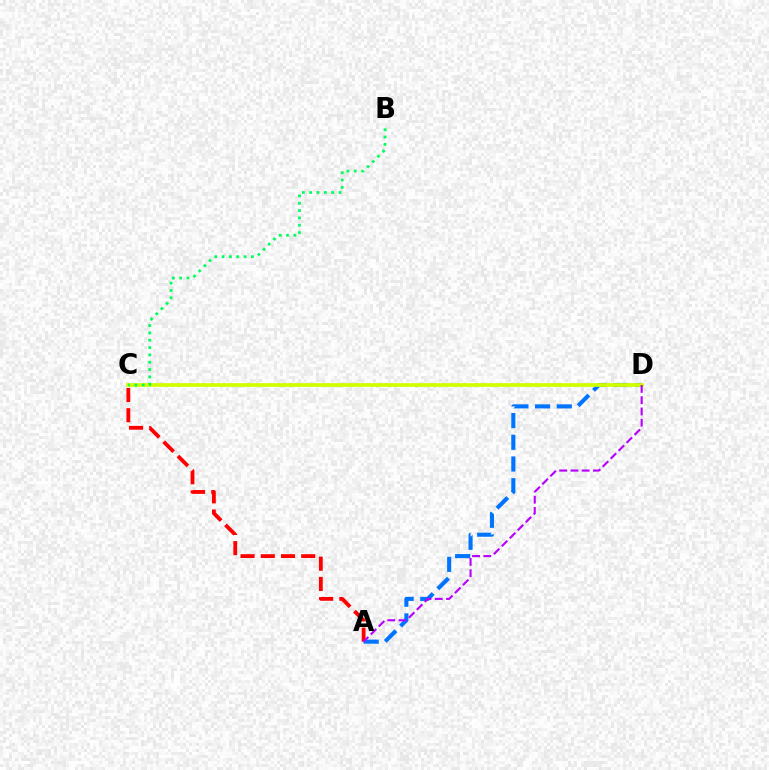{('A', 'C'): [{'color': '#ff0000', 'line_style': 'dashed', 'thickness': 2.75}], ('A', 'D'): [{'color': '#0074ff', 'line_style': 'dashed', 'thickness': 2.95}, {'color': '#b900ff', 'line_style': 'dashed', 'thickness': 1.53}], ('C', 'D'): [{'color': '#d1ff00', 'line_style': 'solid', 'thickness': 2.7}], ('B', 'C'): [{'color': '#00ff5c', 'line_style': 'dotted', 'thickness': 1.99}]}